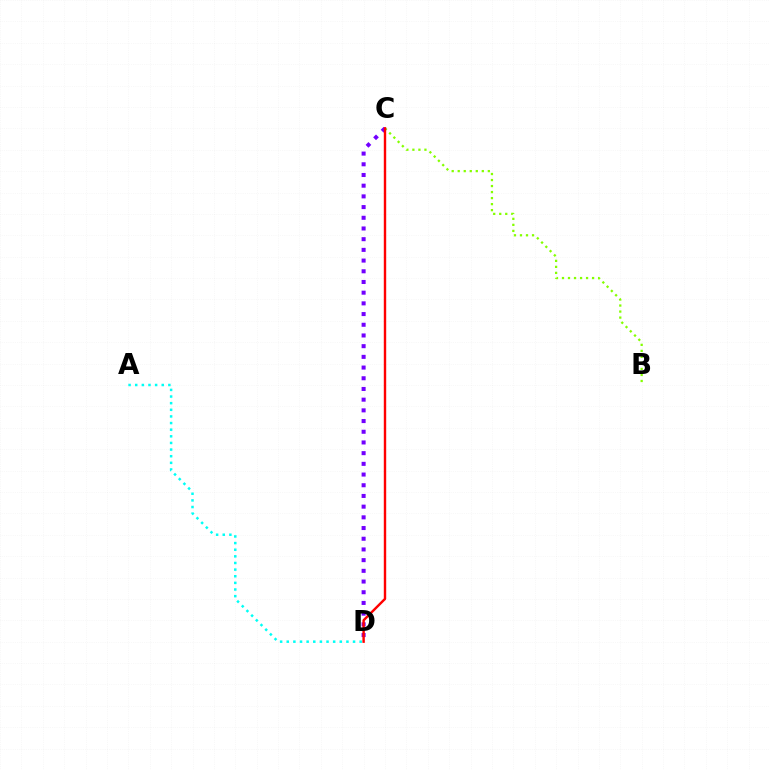{('B', 'C'): [{'color': '#84ff00', 'line_style': 'dotted', 'thickness': 1.64}], ('C', 'D'): [{'color': '#7200ff', 'line_style': 'dotted', 'thickness': 2.91}, {'color': '#ff0000', 'line_style': 'solid', 'thickness': 1.73}], ('A', 'D'): [{'color': '#00fff6', 'line_style': 'dotted', 'thickness': 1.8}]}